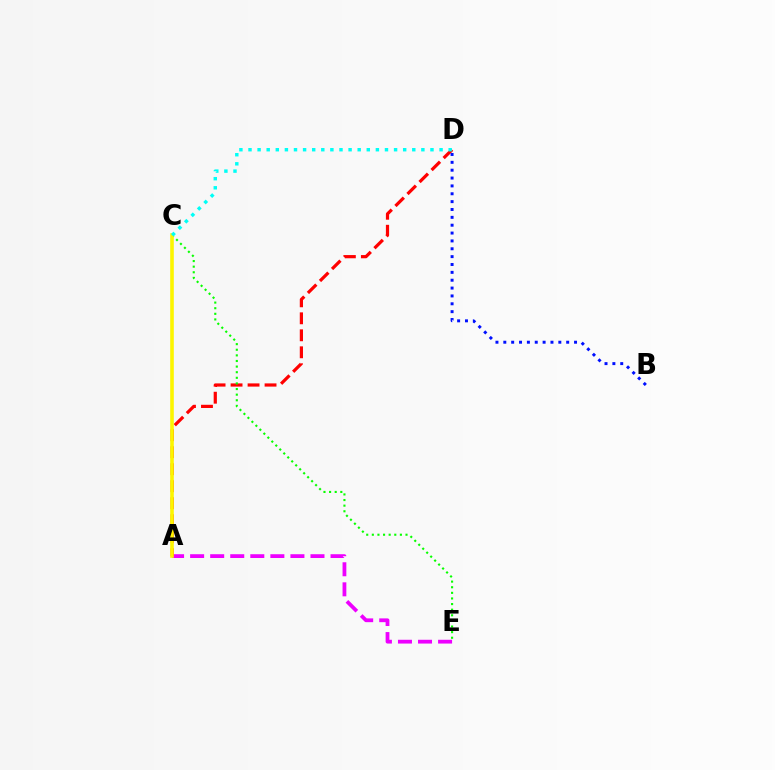{('A', 'E'): [{'color': '#ee00ff', 'line_style': 'dashed', 'thickness': 2.72}], ('A', 'D'): [{'color': '#ff0000', 'line_style': 'dashed', 'thickness': 2.31}], ('C', 'E'): [{'color': '#08ff00', 'line_style': 'dotted', 'thickness': 1.52}], ('B', 'D'): [{'color': '#0010ff', 'line_style': 'dotted', 'thickness': 2.14}], ('A', 'C'): [{'color': '#fcf500', 'line_style': 'solid', 'thickness': 2.6}], ('C', 'D'): [{'color': '#00fff6', 'line_style': 'dotted', 'thickness': 2.47}]}